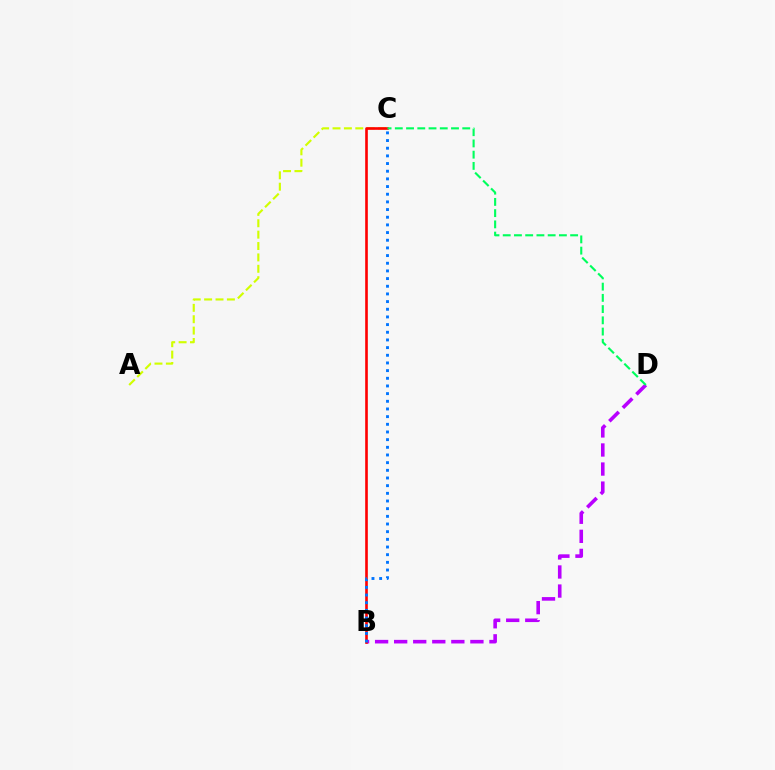{('B', 'D'): [{'color': '#b900ff', 'line_style': 'dashed', 'thickness': 2.59}], ('A', 'C'): [{'color': '#d1ff00', 'line_style': 'dashed', 'thickness': 1.55}], ('B', 'C'): [{'color': '#ff0000', 'line_style': 'solid', 'thickness': 1.9}, {'color': '#0074ff', 'line_style': 'dotted', 'thickness': 2.08}], ('C', 'D'): [{'color': '#00ff5c', 'line_style': 'dashed', 'thickness': 1.53}]}